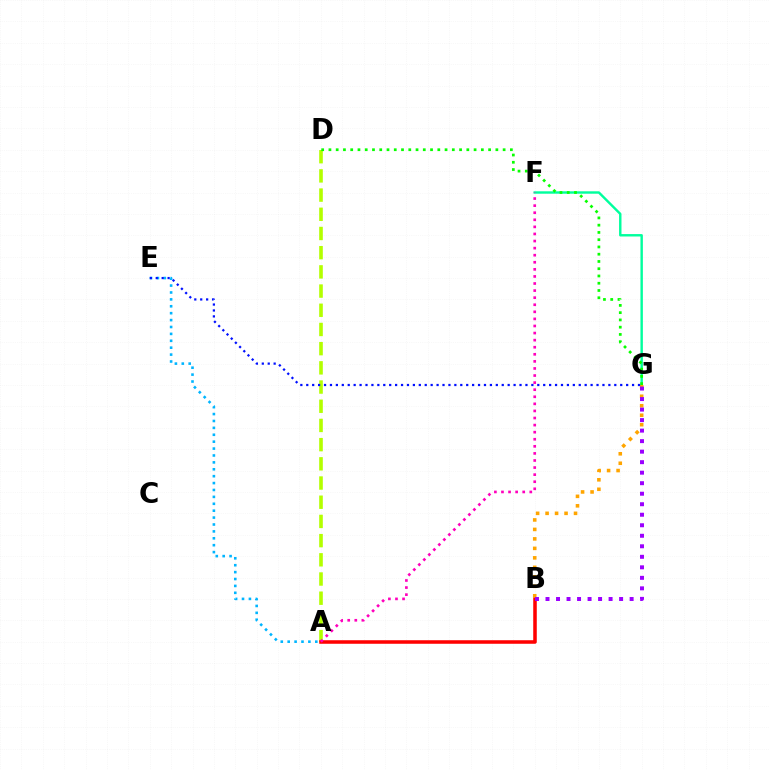{('F', 'G'): [{'color': '#00ff9d', 'line_style': 'solid', 'thickness': 1.74}], ('A', 'D'): [{'color': '#b3ff00', 'line_style': 'dashed', 'thickness': 2.61}], ('A', 'B'): [{'color': '#ff0000', 'line_style': 'solid', 'thickness': 2.55}], ('D', 'G'): [{'color': '#08ff00', 'line_style': 'dotted', 'thickness': 1.97}], ('B', 'G'): [{'color': '#ffa500', 'line_style': 'dotted', 'thickness': 2.58}, {'color': '#9b00ff', 'line_style': 'dotted', 'thickness': 2.86}], ('A', 'E'): [{'color': '#00b5ff', 'line_style': 'dotted', 'thickness': 1.88}], ('A', 'F'): [{'color': '#ff00bd', 'line_style': 'dotted', 'thickness': 1.92}], ('E', 'G'): [{'color': '#0010ff', 'line_style': 'dotted', 'thickness': 1.61}]}